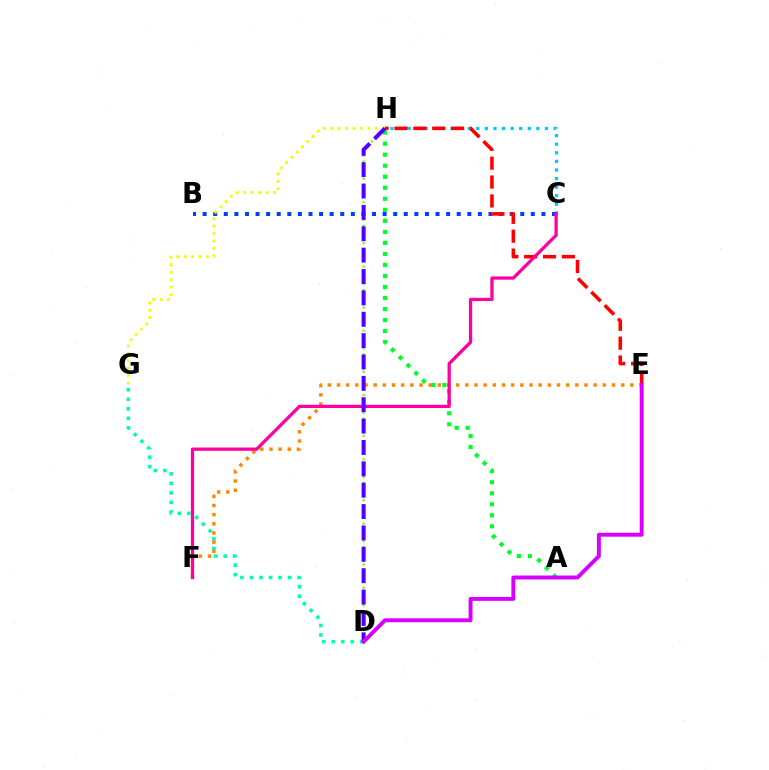{('C', 'H'): [{'color': '#00c7ff', 'line_style': 'dotted', 'thickness': 2.33}], ('D', 'G'): [{'color': '#00ffaf', 'line_style': 'dotted', 'thickness': 2.59}], ('D', 'H'): [{'color': '#66ff00', 'line_style': 'dotted', 'thickness': 1.59}, {'color': '#4f00ff', 'line_style': 'dashed', 'thickness': 2.9}], ('B', 'C'): [{'color': '#003fff', 'line_style': 'dotted', 'thickness': 2.88}], ('E', 'F'): [{'color': '#ff8800', 'line_style': 'dotted', 'thickness': 2.49}], ('A', 'H'): [{'color': '#00ff27', 'line_style': 'dotted', 'thickness': 3.0}], ('G', 'H'): [{'color': '#eeff00', 'line_style': 'dotted', 'thickness': 2.02}], ('E', 'H'): [{'color': '#ff0000', 'line_style': 'dashed', 'thickness': 2.57}], ('C', 'F'): [{'color': '#ff00a0', 'line_style': 'solid', 'thickness': 2.35}], ('D', 'E'): [{'color': '#d600ff', 'line_style': 'solid', 'thickness': 2.82}]}